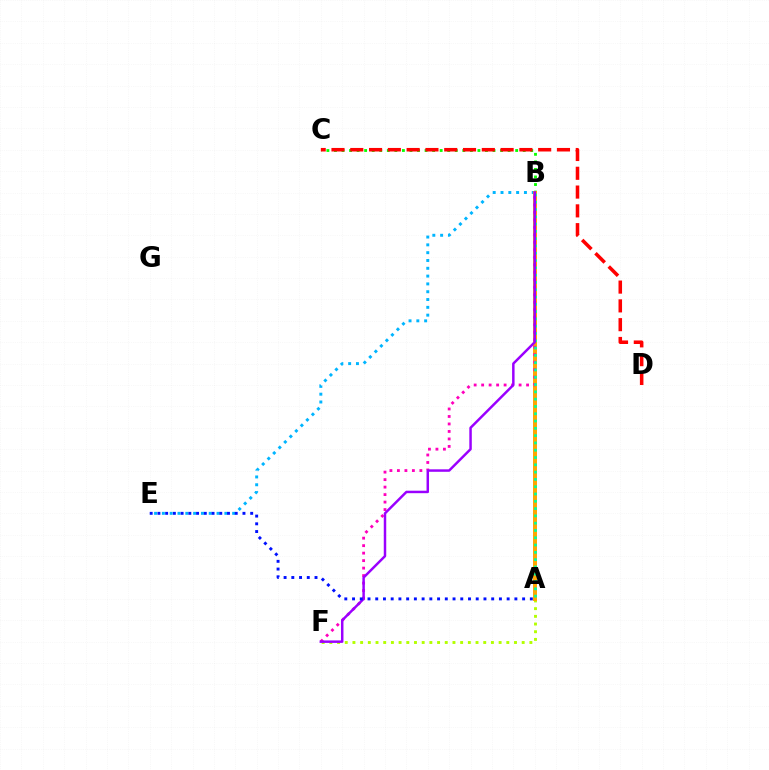{('B', 'E'): [{'color': '#00b5ff', 'line_style': 'dotted', 'thickness': 2.12}], ('A', 'F'): [{'color': '#b3ff00', 'line_style': 'dotted', 'thickness': 2.09}], ('B', 'C'): [{'color': '#08ff00', 'line_style': 'dotted', 'thickness': 2.05}], ('A', 'B'): [{'color': '#ffa500', 'line_style': 'solid', 'thickness': 2.85}, {'color': '#00ff9d', 'line_style': 'dotted', 'thickness': 1.98}], ('B', 'F'): [{'color': '#ff00bd', 'line_style': 'dotted', 'thickness': 2.03}, {'color': '#9b00ff', 'line_style': 'solid', 'thickness': 1.78}], ('C', 'D'): [{'color': '#ff0000', 'line_style': 'dashed', 'thickness': 2.55}], ('A', 'E'): [{'color': '#0010ff', 'line_style': 'dotted', 'thickness': 2.1}]}